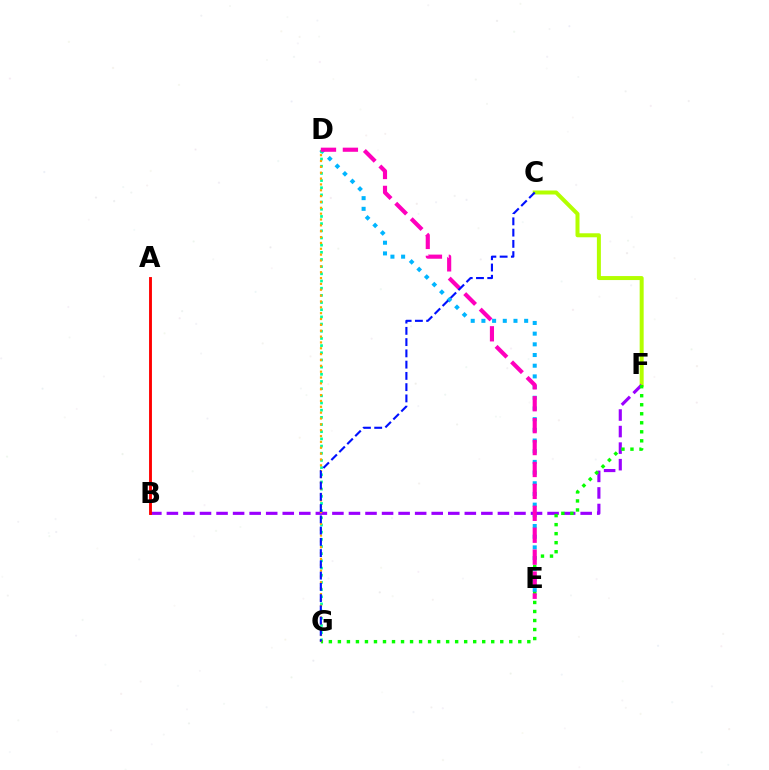{('D', 'E'): [{'color': '#00b5ff', 'line_style': 'dotted', 'thickness': 2.9}, {'color': '#ff00bd', 'line_style': 'dashed', 'thickness': 2.98}], ('C', 'F'): [{'color': '#b3ff00', 'line_style': 'solid', 'thickness': 2.88}], ('D', 'G'): [{'color': '#00ff9d', 'line_style': 'dotted', 'thickness': 1.95}, {'color': '#ffa500', 'line_style': 'dotted', 'thickness': 1.59}], ('B', 'F'): [{'color': '#9b00ff', 'line_style': 'dashed', 'thickness': 2.25}], ('F', 'G'): [{'color': '#08ff00', 'line_style': 'dotted', 'thickness': 2.45}], ('A', 'B'): [{'color': '#ff0000', 'line_style': 'solid', 'thickness': 2.06}], ('C', 'G'): [{'color': '#0010ff', 'line_style': 'dashed', 'thickness': 1.53}]}